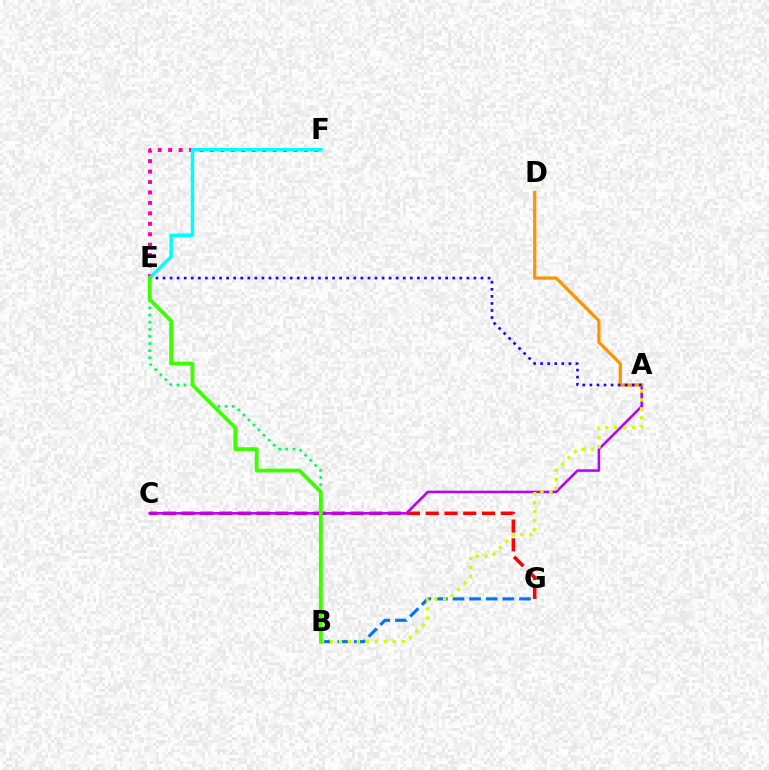{('C', 'G'): [{'color': '#ff0000', 'line_style': 'dashed', 'thickness': 2.55}], ('E', 'F'): [{'color': '#ff00ac', 'line_style': 'dotted', 'thickness': 2.84}, {'color': '#00fff6', 'line_style': 'solid', 'thickness': 2.49}], ('A', 'C'): [{'color': '#b900ff', 'line_style': 'solid', 'thickness': 1.85}], ('B', 'E'): [{'color': '#00ff5c', 'line_style': 'dotted', 'thickness': 1.94}, {'color': '#3dff00', 'line_style': 'solid', 'thickness': 2.75}], ('A', 'D'): [{'color': '#ff9400', 'line_style': 'solid', 'thickness': 2.34}], ('A', 'E'): [{'color': '#2500ff', 'line_style': 'dotted', 'thickness': 1.92}], ('B', 'G'): [{'color': '#0074ff', 'line_style': 'dashed', 'thickness': 2.26}], ('A', 'B'): [{'color': '#d1ff00', 'line_style': 'dotted', 'thickness': 2.43}]}